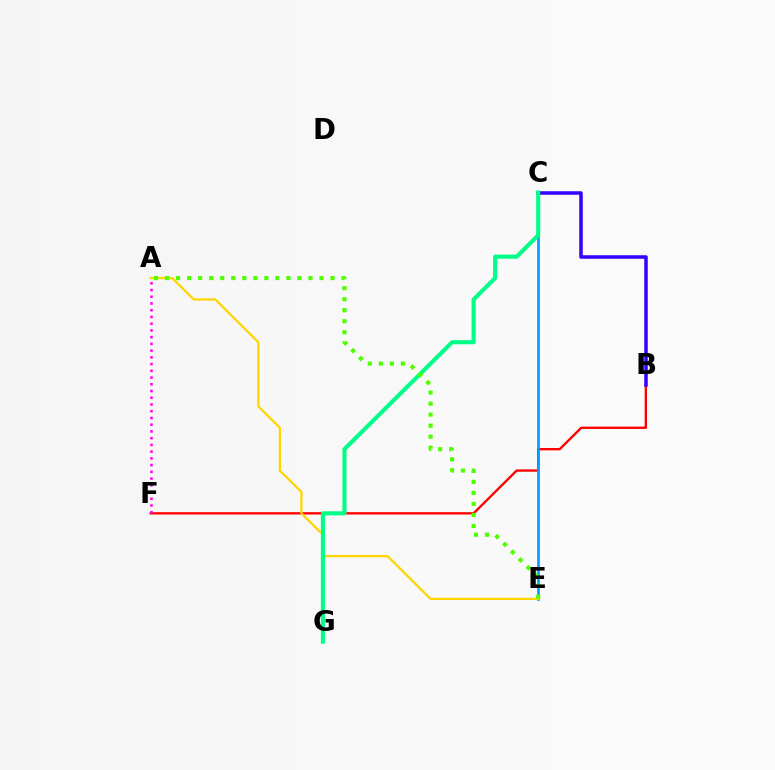{('B', 'F'): [{'color': '#ff0000', 'line_style': 'solid', 'thickness': 1.68}], ('C', 'E'): [{'color': '#009eff', 'line_style': 'solid', 'thickness': 1.92}], ('B', 'C'): [{'color': '#3700ff', 'line_style': 'solid', 'thickness': 2.54}], ('A', 'E'): [{'color': '#ffd500', 'line_style': 'solid', 'thickness': 1.62}, {'color': '#4fff00', 'line_style': 'dotted', 'thickness': 3.0}], ('C', 'G'): [{'color': '#00ff86', 'line_style': 'solid', 'thickness': 2.95}], ('A', 'F'): [{'color': '#ff00ed', 'line_style': 'dotted', 'thickness': 1.83}]}